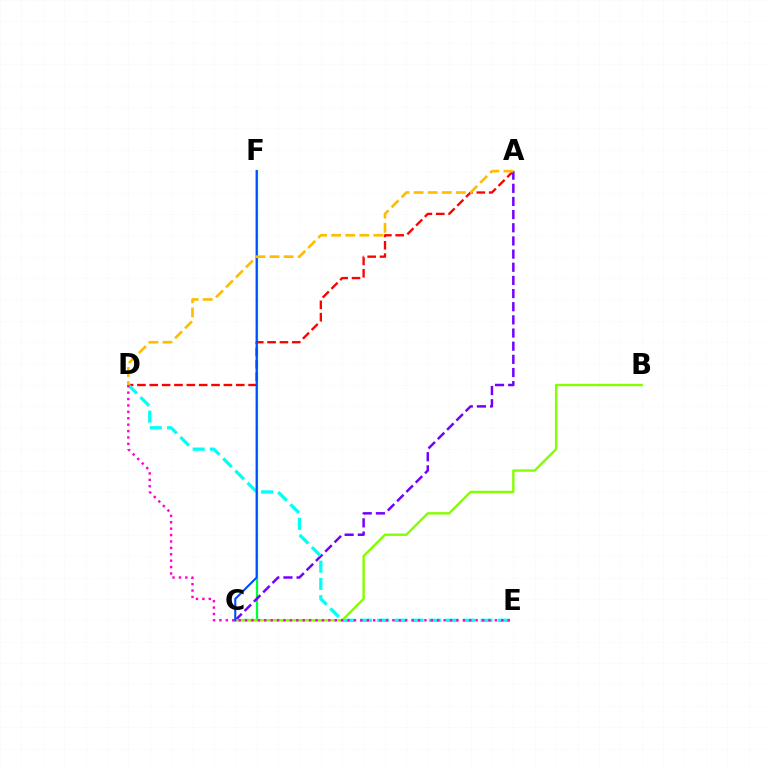{('C', 'F'): [{'color': '#00ff39', 'line_style': 'solid', 'thickness': 1.64}, {'color': '#004bff', 'line_style': 'solid', 'thickness': 1.5}], ('A', 'D'): [{'color': '#ff0000', 'line_style': 'dashed', 'thickness': 1.68}, {'color': '#ffbd00', 'line_style': 'dashed', 'thickness': 1.91}], ('A', 'C'): [{'color': '#7200ff', 'line_style': 'dashed', 'thickness': 1.79}], ('D', 'E'): [{'color': '#00fff6', 'line_style': 'dashed', 'thickness': 2.34}, {'color': '#ff00cf', 'line_style': 'dotted', 'thickness': 1.74}], ('B', 'C'): [{'color': '#84ff00', 'line_style': 'solid', 'thickness': 1.73}]}